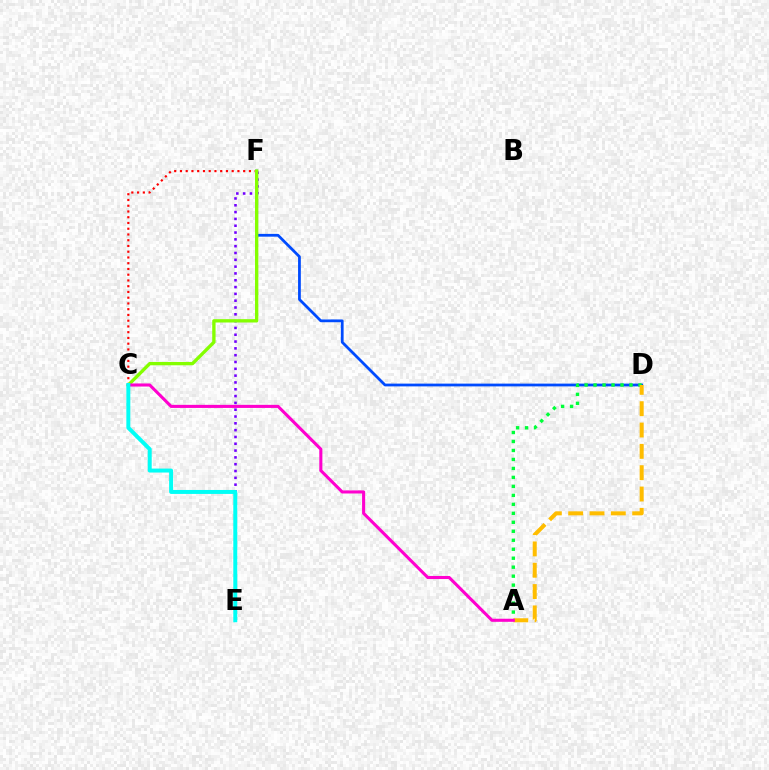{('D', 'F'): [{'color': '#004bff', 'line_style': 'solid', 'thickness': 2.0}], ('E', 'F'): [{'color': '#7200ff', 'line_style': 'dotted', 'thickness': 1.85}], ('C', 'F'): [{'color': '#ff0000', 'line_style': 'dotted', 'thickness': 1.56}, {'color': '#84ff00', 'line_style': 'solid', 'thickness': 2.4}], ('A', 'D'): [{'color': '#00ff39', 'line_style': 'dotted', 'thickness': 2.44}, {'color': '#ffbd00', 'line_style': 'dashed', 'thickness': 2.9}], ('A', 'C'): [{'color': '#ff00cf', 'line_style': 'solid', 'thickness': 2.22}], ('C', 'E'): [{'color': '#00fff6', 'line_style': 'solid', 'thickness': 2.85}]}